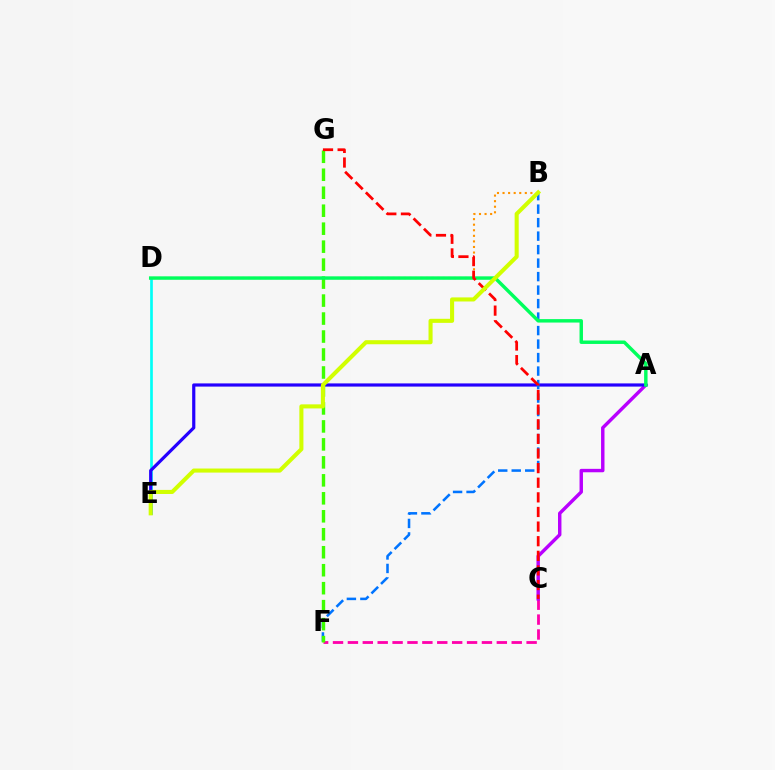{('C', 'F'): [{'color': '#ff00ac', 'line_style': 'dashed', 'thickness': 2.02}], ('D', 'E'): [{'color': '#00fff6', 'line_style': 'solid', 'thickness': 1.93}], ('A', 'C'): [{'color': '#b900ff', 'line_style': 'solid', 'thickness': 2.47}], ('A', 'E'): [{'color': '#2500ff', 'line_style': 'solid', 'thickness': 2.29}], ('B', 'F'): [{'color': '#0074ff', 'line_style': 'dashed', 'thickness': 1.83}], ('F', 'G'): [{'color': '#3dff00', 'line_style': 'dashed', 'thickness': 2.44}], ('B', 'D'): [{'color': '#ff9400', 'line_style': 'dotted', 'thickness': 1.51}], ('A', 'D'): [{'color': '#00ff5c', 'line_style': 'solid', 'thickness': 2.48}], ('C', 'G'): [{'color': '#ff0000', 'line_style': 'dashed', 'thickness': 1.99}], ('B', 'E'): [{'color': '#d1ff00', 'line_style': 'solid', 'thickness': 2.93}]}